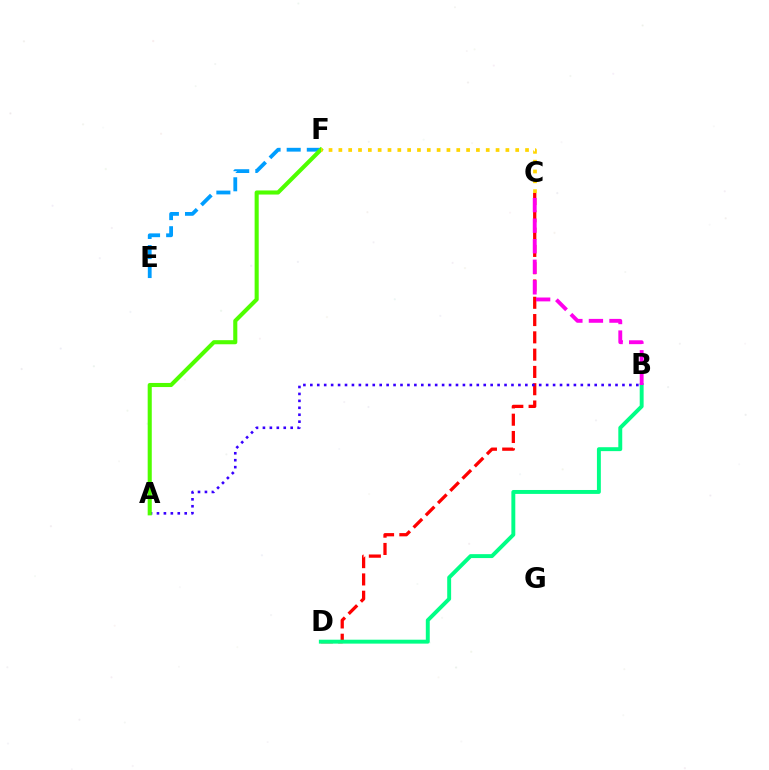{('C', 'D'): [{'color': '#ff0000', 'line_style': 'dashed', 'thickness': 2.35}], ('A', 'B'): [{'color': '#3700ff', 'line_style': 'dotted', 'thickness': 1.88}], ('E', 'F'): [{'color': '#009eff', 'line_style': 'dashed', 'thickness': 2.73}], ('B', 'D'): [{'color': '#00ff86', 'line_style': 'solid', 'thickness': 2.82}], ('A', 'F'): [{'color': '#4fff00', 'line_style': 'solid', 'thickness': 2.94}], ('B', 'C'): [{'color': '#ff00ed', 'line_style': 'dashed', 'thickness': 2.79}], ('C', 'F'): [{'color': '#ffd500', 'line_style': 'dotted', 'thickness': 2.67}]}